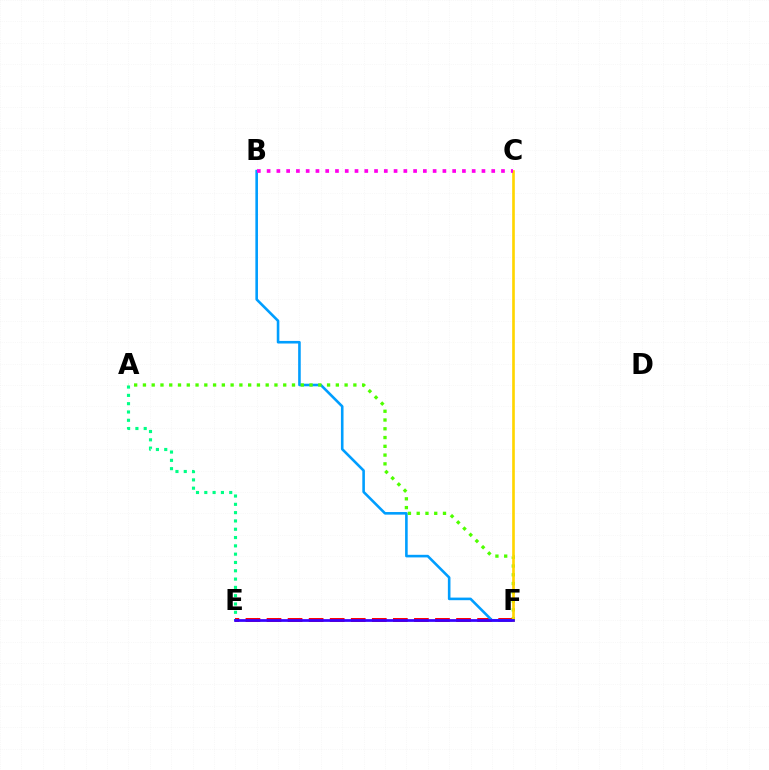{('E', 'F'): [{'color': '#ff0000', 'line_style': 'dashed', 'thickness': 2.86}, {'color': '#3700ff', 'line_style': 'solid', 'thickness': 1.97}], ('B', 'F'): [{'color': '#009eff', 'line_style': 'solid', 'thickness': 1.87}], ('A', 'F'): [{'color': '#4fff00', 'line_style': 'dotted', 'thickness': 2.38}], ('A', 'E'): [{'color': '#00ff86', 'line_style': 'dotted', 'thickness': 2.26}], ('C', 'F'): [{'color': '#ffd500', 'line_style': 'solid', 'thickness': 1.92}], ('B', 'C'): [{'color': '#ff00ed', 'line_style': 'dotted', 'thickness': 2.65}]}